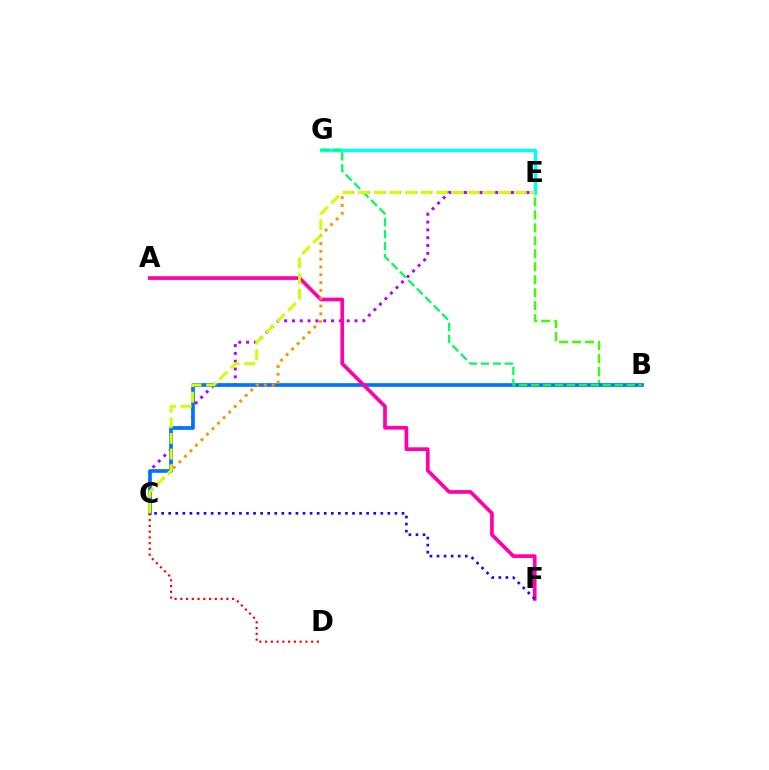{('B', 'E'): [{'color': '#3dff00', 'line_style': 'dashed', 'thickness': 1.76}], ('C', 'E'): [{'color': '#b900ff', 'line_style': 'dotted', 'thickness': 2.12}, {'color': '#ff9400', 'line_style': 'dotted', 'thickness': 2.12}, {'color': '#d1ff00', 'line_style': 'dashed', 'thickness': 2.13}], ('B', 'C'): [{'color': '#0074ff', 'line_style': 'solid', 'thickness': 2.65}], ('E', 'G'): [{'color': '#00fff6', 'line_style': 'solid', 'thickness': 2.48}], ('B', 'G'): [{'color': '#00ff5c', 'line_style': 'dashed', 'thickness': 1.62}], ('A', 'F'): [{'color': '#ff00ac', 'line_style': 'solid', 'thickness': 2.66}], ('C', 'D'): [{'color': '#ff0000', 'line_style': 'dotted', 'thickness': 1.56}], ('C', 'F'): [{'color': '#2500ff', 'line_style': 'dotted', 'thickness': 1.92}]}